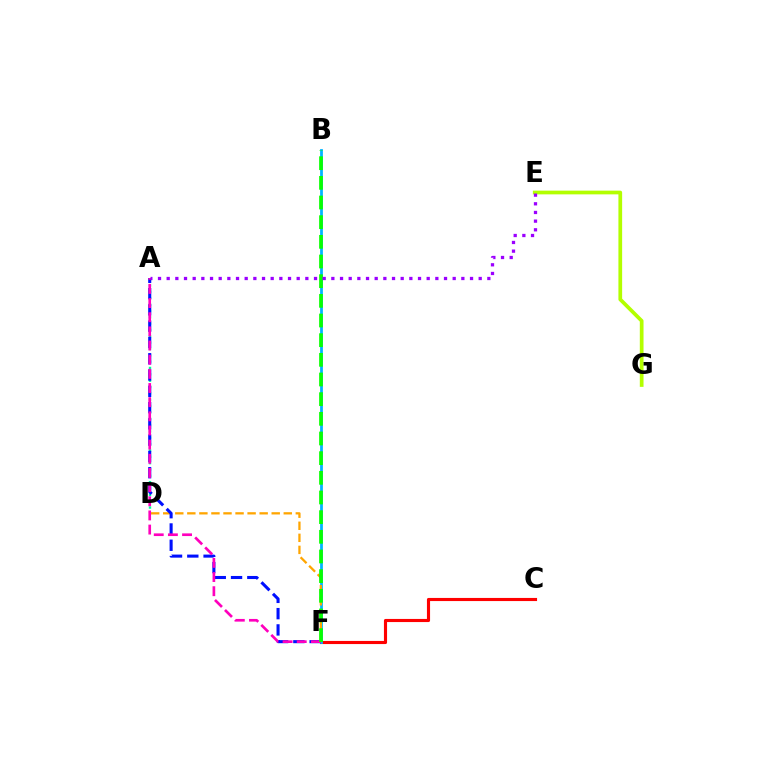{('C', 'F'): [{'color': '#ff0000', 'line_style': 'solid', 'thickness': 2.25}], ('A', 'D'): [{'color': '#00ff9d', 'line_style': 'dotted', 'thickness': 1.72}], ('B', 'F'): [{'color': '#00b5ff', 'line_style': 'solid', 'thickness': 2.0}, {'color': '#08ff00', 'line_style': 'dashed', 'thickness': 2.67}], ('E', 'G'): [{'color': '#b3ff00', 'line_style': 'solid', 'thickness': 2.68}], ('D', 'F'): [{'color': '#ffa500', 'line_style': 'dashed', 'thickness': 1.64}], ('A', 'F'): [{'color': '#0010ff', 'line_style': 'dashed', 'thickness': 2.21}, {'color': '#ff00bd', 'line_style': 'dashed', 'thickness': 1.92}], ('A', 'E'): [{'color': '#9b00ff', 'line_style': 'dotted', 'thickness': 2.35}]}